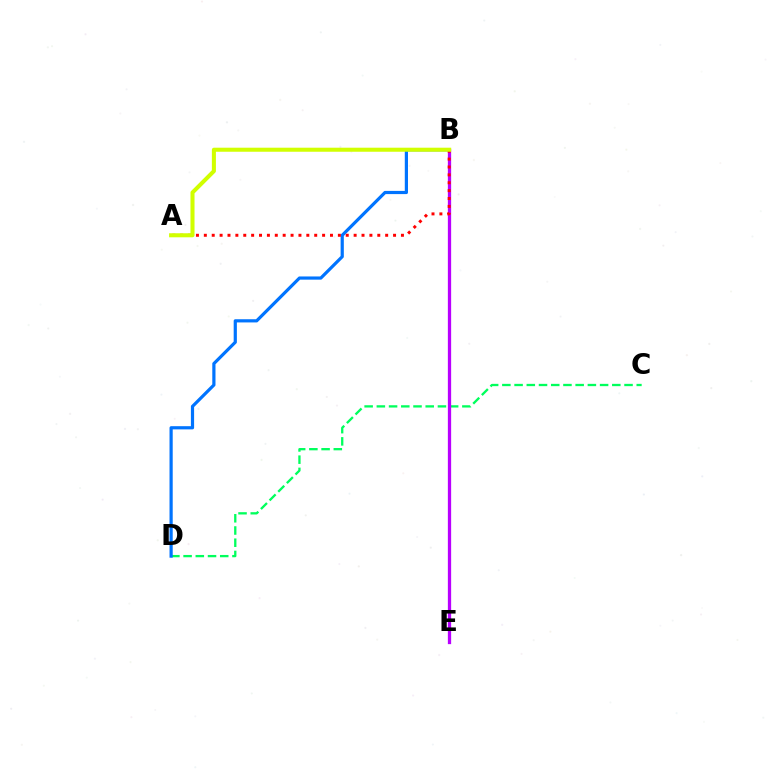{('C', 'D'): [{'color': '#00ff5c', 'line_style': 'dashed', 'thickness': 1.66}], ('B', 'D'): [{'color': '#0074ff', 'line_style': 'solid', 'thickness': 2.3}], ('B', 'E'): [{'color': '#b900ff', 'line_style': 'solid', 'thickness': 2.36}], ('A', 'B'): [{'color': '#ff0000', 'line_style': 'dotted', 'thickness': 2.14}, {'color': '#d1ff00', 'line_style': 'solid', 'thickness': 2.91}]}